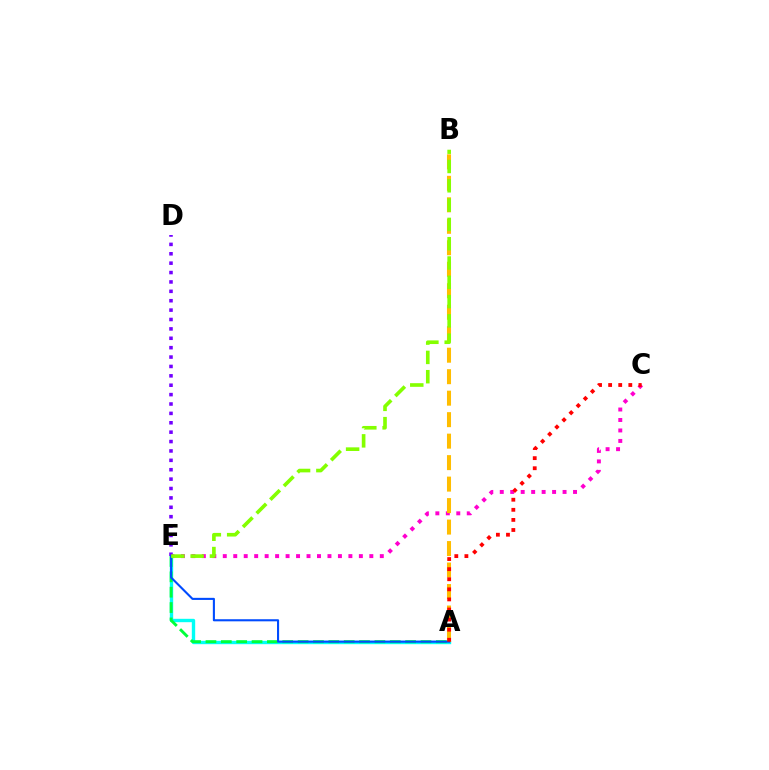{('C', 'E'): [{'color': '#ff00cf', 'line_style': 'dotted', 'thickness': 2.84}], ('A', 'E'): [{'color': '#00fff6', 'line_style': 'solid', 'thickness': 2.43}, {'color': '#00ff39', 'line_style': 'dashed', 'thickness': 2.09}, {'color': '#004bff', 'line_style': 'solid', 'thickness': 1.51}], ('D', 'E'): [{'color': '#7200ff', 'line_style': 'dotted', 'thickness': 2.55}], ('A', 'B'): [{'color': '#ffbd00', 'line_style': 'dashed', 'thickness': 2.92}], ('B', 'E'): [{'color': '#84ff00', 'line_style': 'dashed', 'thickness': 2.62}], ('A', 'C'): [{'color': '#ff0000', 'line_style': 'dotted', 'thickness': 2.74}]}